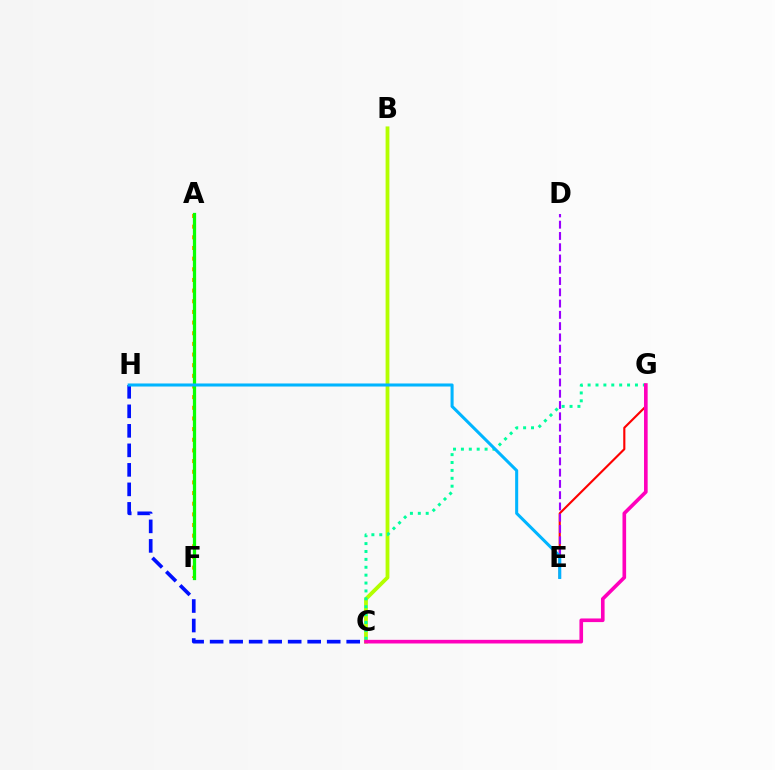{('B', 'C'): [{'color': '#b3ff00', 'line_style': 'solid', 'thickness': 2.74}], ('A', 'F'): [{'color': '#ffa500', 'line_style': 'dotted', 'thickness': 2.89}, {'color': '#08ff00', 'line_style': 'solid', 'thickness': 2.35}], ('E', 'G'): [{'color': '#ff0000', 'line_style': 'solid', 'thickness': 1.54}], ('D', 'E'): [{'color': '#9b00ff', 'line_style': 'dashed', 'thickness': 1.53}], ('C', 'G'): [{'color': '#00ff9d', 'line_style': 'dotted', 'thickness': 2.14}, {'color': '#ff00bd', 'line_style': 'solid', 'thickness': 2.62}], ('C', 'H'): [{'color': '#0010ff', 'line_style': 'dashed', 'thickness': 2.65}], ('E', 'H'): [{'color': '#00b5ff', 'line_style': 'solid', 'thickness': 2.19}]}